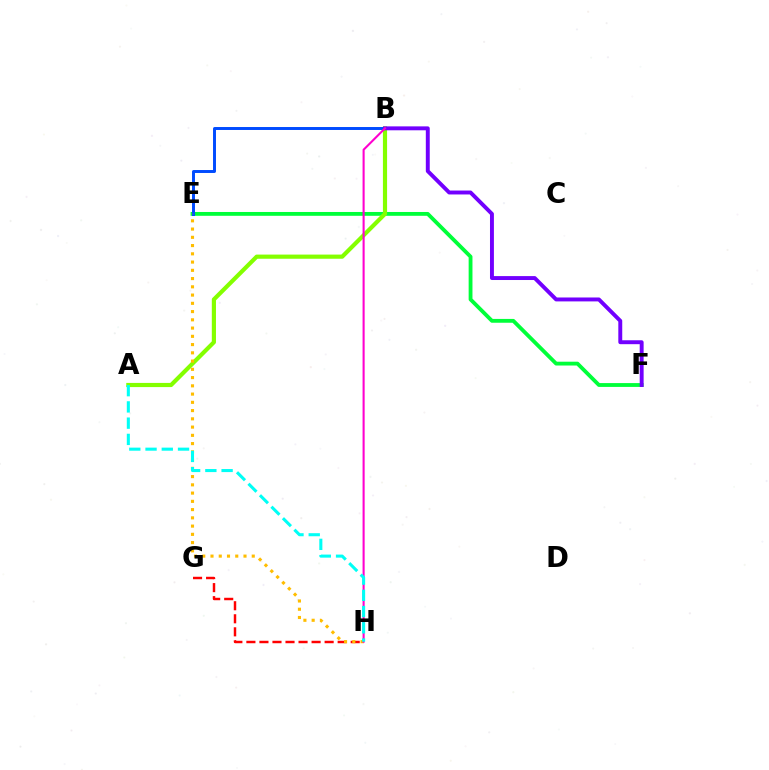{('G', 'H'): [{'color': '#ff0000', 'line_style': 'dashed', 'thickness': 1.77}], ('E', 'F'): [{'color': '#00ff39', 'line_style': 'solid', 'thickness': 2.75}], ('A', 'B'): [{'color': '#84ff00', 'line_style': 'solid', 'thickness': 3.0}], ('B', 'E'): [{'color': '#004bff', 'line_style': 'solid', 'thickness': 2.13}], ('B', 'F'): [{'color': '#7200ff', 'line_style': 'solid', 'thickness': 2.82}], ('E', 'H'): [{'color': '#ffbd00', 'line_style': 'dotted', 'thickness': 2.24}], ('B', 'H'): [{'color': '#ff00cf', 'line_style': 'solid', 'thickness': 1.51}], ('A', 'H'): [{'color': '#00fff6', 'line_style': 'dashed', 'thickness': 2.21}]}